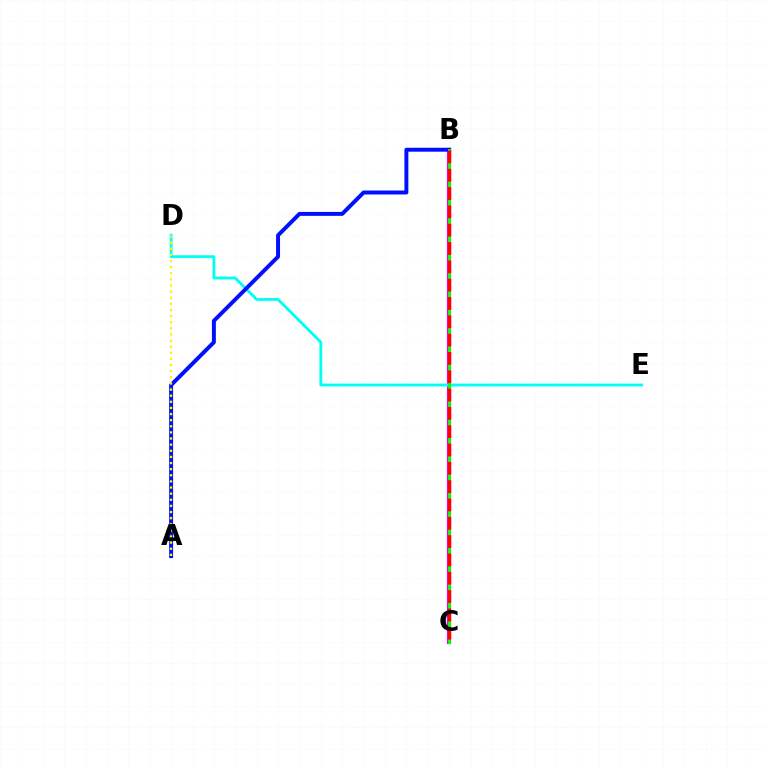{('B', 'C'): [{'color': '#ee00ff', 'line_style': 'solid', 'thickness': 2.99}, {'color': '#08ff00', 'line_style': 'solid', 'thickness': 2.11}, {'color': '#ff0000', 'line_style': 'dashed', 'thickness': 2.49}], ('D', 'E'): [{'color': '#00fff6', 'line_style': 'solid', 'thickness': 2.04}], ('A', 'B'): [{'color': '#0010ff', 'line_style': 'solid', 'thickness': 2.84}], ('A', 'D'): [{'color': '#fcf500', 'line_style': 'dotted', 'thickness': 1.66}]}